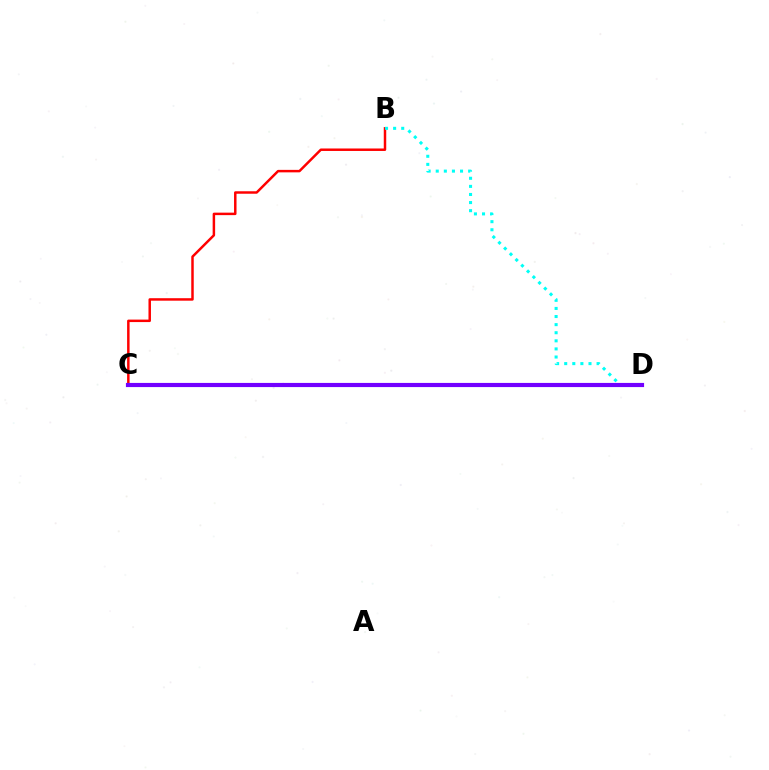{('C', 'D'): [{'color': '#84ff00', 'line_style': 'dashed', 'thickness': 1.75}, {'color': '#7200ff', 'line_style': 'solid', 'thickness': 2.99}], ('B', 'C'): [{'color': '#ff0000', 'line_style': 'solid', 'thickness': 1.79}], ('B', 'D'): [{'color': '#00fff6', 'line_style': 'dotted', 'thickness': 2.2}]}